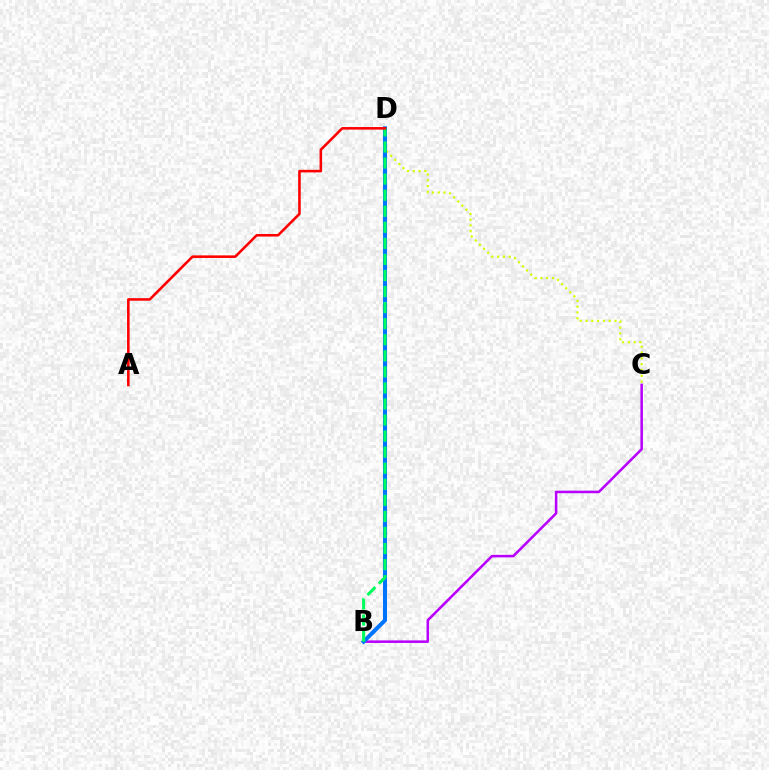{('B', 'C'): [{'color': '#b900ff', 'line_style': 'solid', 'thickness': 1.83}], ('C', 'D'): [{'color': '#d1ff00', 'line_style': 'dotted', 'thickness': 1.57}], ('B', 'D'): [{'color': '#0074ff', 'line_style': 'solid', 'thickness': 2.9}, {'color': '#00ff5c', 'line_style': 'dashed', 'thickness': 2.18}], ('A', 'D'): [{'color': '#ff0000', 'line_style': 'solid', 'thickness': 1.86}]}